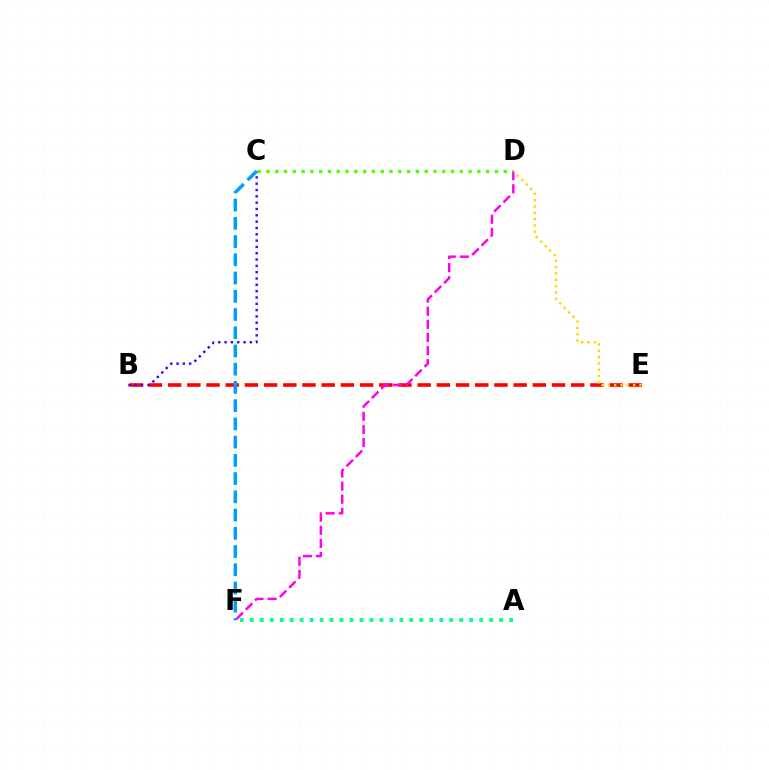{('B', 'E'): [{'color': '#ff0000', 'line_style': 'dashed', 'thickness': 2.61}], ('C', 'D'): [{'color': '#4fff00', 'line_style': 'dotted', 'thickness': 2.39}], ('D', 'F'): [{'color': '#ff00ed', 'line_style': 'dashed', 'thickness': 1.78}], ('D', 'E'): [{'color': '#ffd500', 'line_style': 'dotted', 'thickness': 1.72}], ('A', 'F'): [{'color': '#00ff86', 'line_style': 'dotted', 'thickness': 2.71}], ('B', 'C'): [{'color': '#3700ff', 'line_style': 'dotted', 'thickness': 1.72}], ('C', 'F'): [{'color': '#009eff', 'line_style': 'dashed', 'thickness': 2.48}]}